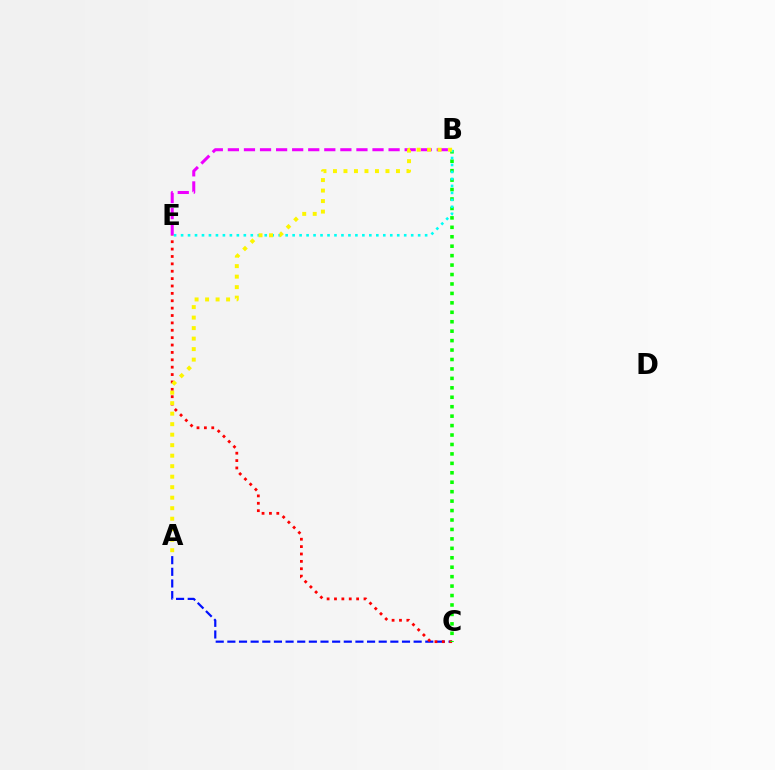{('A', 'C'): [{'color': '#0010ff', 'line_style': 'dashed', 'thickness': 1.58}], ('C', 'E'): [{'color': '#ff0000', 'line_style': 'dotted', 'thickness': 2.01}], ('B', 'C'): [{'color': '#08ff00', 'line_style': 'dotted', 'thickness': 2.57}], ('B', 'E'): [{'color': '#00fff6', 'line_style': 'dotted', 'thickness': 1.89}, {'color': '#ee00ff', 'line_style': 'dashed', 'thickness': 2.18}], ('A', 'B'): [{'color': '#fcf500', 'line_style': 'dotted', 'thickness': 2.85}]}